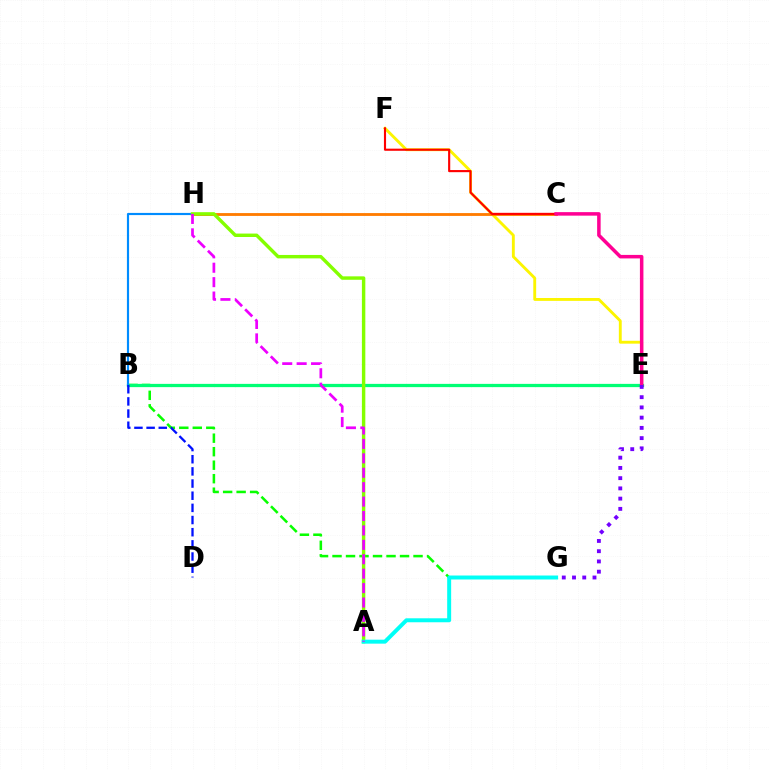{('B', 'G'): [{'color': '#08ff00', 'line_style': 'dashed', 'thickness': 1.83}], ('E', 'F'): [{'color': '#fcf500', 'line_style': 'solid', 'thickness': 2.07}], ('B', 'E'): [{'color': '#00ff74', 'line_style': 'solid', 'thickness': 2.35}], ('C', 'H'): [{'color': '#ff7c00', 'line_style': 'solid', 'thickness': 2.04}], ('C', 'F'): [{'color': '#ff0000', 'line_style': 'solid', 'thickness': 1.53}], ('C', 'E'): [{'color': '#ff0094', 'line_style': 'solid', 'thickness': 2.53}], ('B', 'H'): [{'color': '#008cff', 'line_style': 'solid', 'thickness': 1.57}], ('B', 'D'): [{'color': '#0010ff', 'line_style': 'dashed', 'thickness': 1.65}], ('E', 'G'): [{'color': '#7200ff', 'line_style': 'dotted', 'thickness': 2.78}], ('A', 'H'): [{'color': '#84ff00', 'line_style': 'solid', 'thickness': 2.47}, {'color': '#ee00ff', 'line_style': 'dashed', 'thickness': 1.96}], ('A', 'G'): [{'color': '#00fff6', 'line_style': 'solid', 'thickness': 2.86}]}